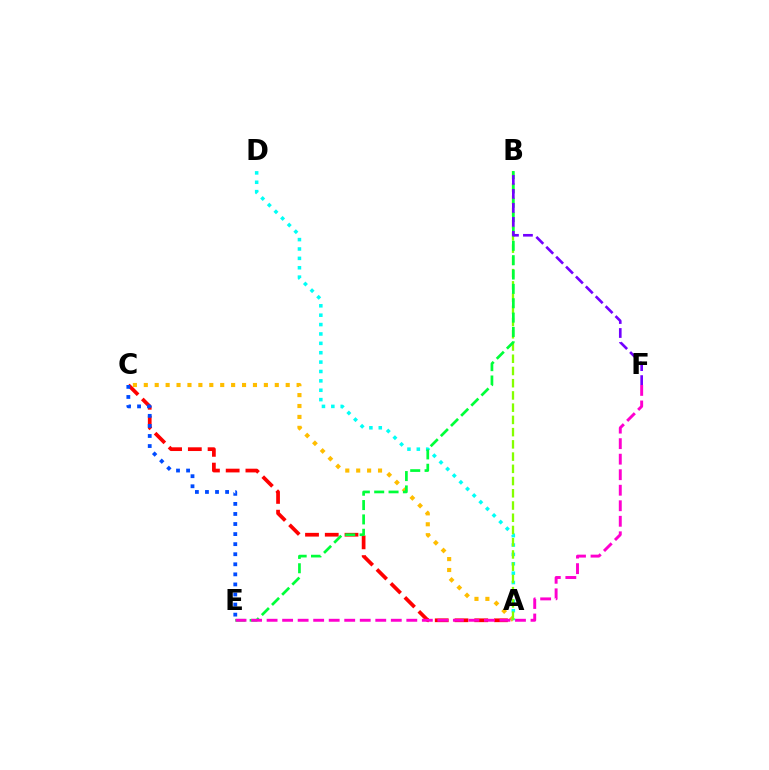{('A', 'C'): [{'color': '#ff0000', 'line_style': 'dashed', 'thickness': 2.68}, {'color': '#ffbd00', 'line_style': 'dotted', 'thickness': 2.97}], ('A', 'D'): [{'color': '#00fff6', 'line_style': 'dotted', 'thickness': 2.55}], ('A', 'B'): [{'color': '#84ff00', 'line_style': 'dashed', 'thickness': 1.66}], ('C', 'E'): [{'color': '#004bff', 'line_style': 'dotted', 'thickness': 2.74}], ('B', 'E'): [{'color': '#00ff39', 'line_style': 'dashed', 'thickness': 1.95}], ('B', 'F'): [{'color': '#7200ff', 'line_style': 'dashed', 'thickness': 1.9}], ('E', 'F'): [{'color': '#ff00cf', 'line_style': 'dashed', 'thickness': 2.11}]}